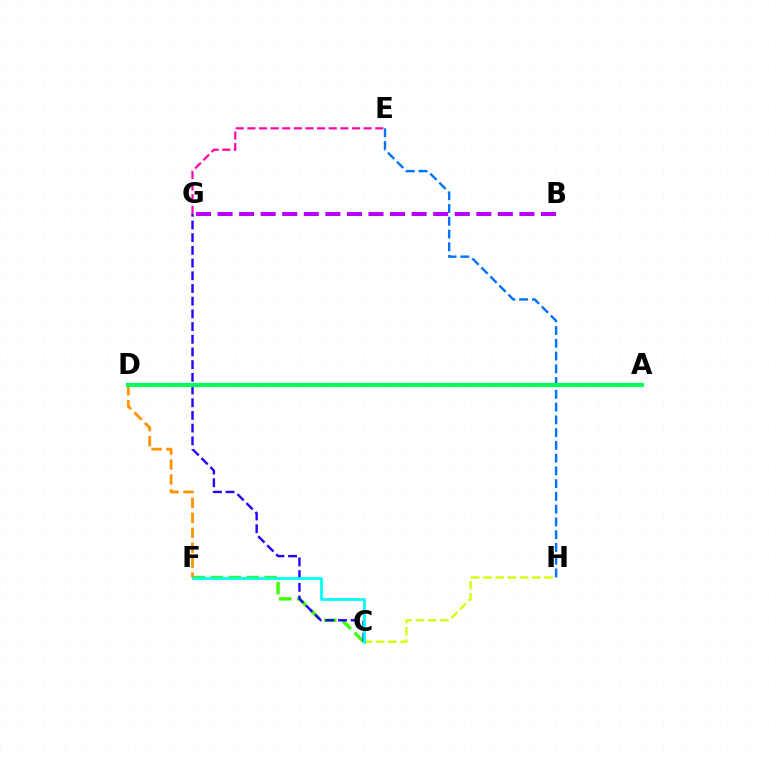{('E', 'H'): [{'color': '#0074ff', 'line_style': 'dashed', 'thickness': 1.73}], ('A', 'D'): [{'color': '#ff0000', 'line_style': 'solid', 'thickness': 1.73}, {'color': '#00ff5c', 'line_style': 'solid', 'thickness': 3.0}], ('C', 'F'): [{'color': '#3dff00', 'line_style': 'dashed', 'thickness': 2.44}, {'color': '#00fff6', 'line_style': 'solid', 'thickness': 1.98}], ('B', 'G'): [{'color': '#b900ff', 'line_style': 'dashed', 'thickness': 2.93}], ('C', 'H'): [{'color': '#d1ff00', 'line_style': 'dashed', 'thickness': 1.66}], ('C', 'G'): [{'color': '#2500ff', 'line_style': 'dashed', 'thickness': 1.72}], ('D', 'F'): [{'color': '#ff9400', 'line_style': 'dashed', 'thickness': 2.03}], ('E', 'G'): [{'color': '#ff00ac', 'line_style': 'dashed', 'thickness': 1.58}]}